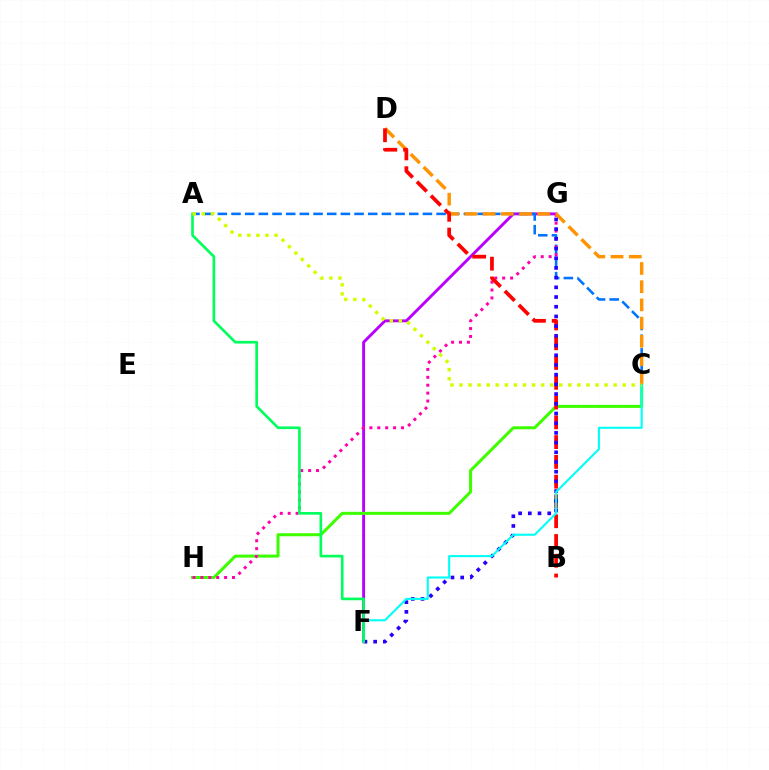{('F', 'G'): [{'color': '#b900ff', 'line_style': 'solid', 'thickness': 2.09}, {'color': '#2500ff', 'line_style': 'dotted', 'thickness': 2.64}], ('C', 'H'): [{'color': '#3dff00', 'line_style': 'solid', 'thickness': 2.18}], ('A', 'C'): [{'color': '#0074ff', 'line_style': 'dashed', 'thickness': 1.86}, {'color': '#d1ff00', 'line_style': 'dotted', 'thickness': 2.46}], ('G', 'H'): [{'color': '#ff00ac', 'line_style': 'dotted', 'thickness': 2.15}], ('C', 'D'): [{'color': '#ff9400', 'line_style': 'dashed', 'thickness': 2.47}], ('B', 'D'): [{'color': '#ff0000', 'line_style': 'dashed', 'thickness': 2.69}], ('C', 'F'): [{'color': '#00fff6', 'line_style': 'solid', 'thickness': 1.51}], ('A', 'F'): [{'color': '#00ff5c', 'line_style': 'solid', 'thickness': 1.91}]}